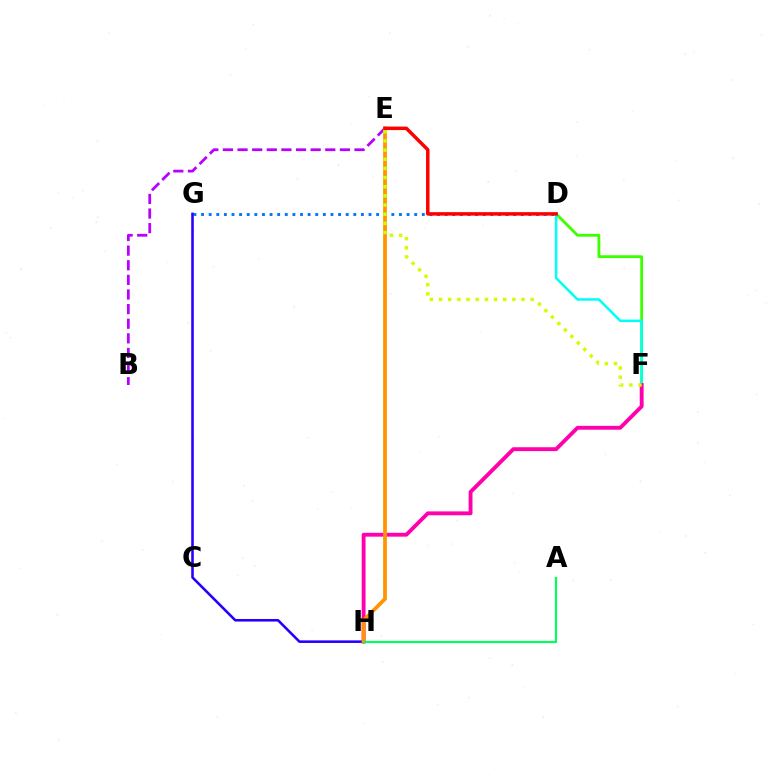{('D', 'G'): [{'color': '#0074ff', 'line_style': 'dotted', 'thickness': 2.07}], ('B', 'E'): [{'color': '#b900ff', 'line_style': 'dashed', 'thickness': 1.99}], ('D', 'F'): [{'color': '#3dff00', 'line_style': 'solid', 'thickness': 2.03}, {'color': '#00fff6', 'line_style': 'solid', 'thickness': 1.81}], ('G', 'H'): [{'color': '#2500ff', 'line_style': 'solid', 'thickness': 1.85}], ('F', 'H'): [{'color': '#ff00ac', 'line_style': 'solid', 'thickness': 2.78}], ('E', 'H'): [{'color': '#ff9400', 'line_style': 'solid', 'thickness': 2.69}], ('E', 'F'): [{'color': '#d1ff00', 'line_style': 'dotted', 'thickness': 2.49}], ('D', 'E'): [{'color': '#ff0000', 'line_style': 'solid', 'thickness': 2.51}], ('A', 'H'): [{'color': '#00ff5c', 'line_style': 'solid', 'thickness': 1.55}]}